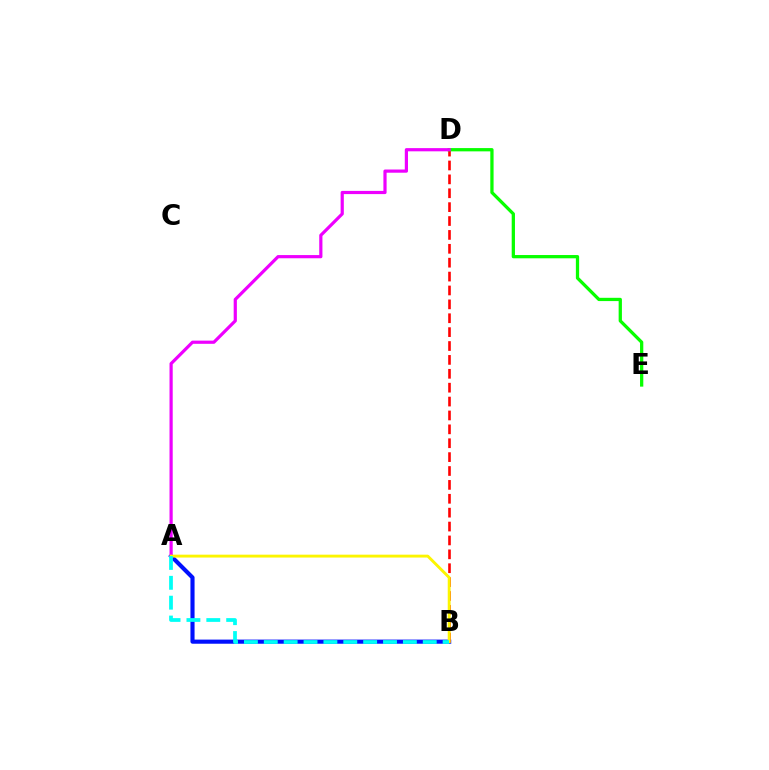{('A', 'B'): [{'color': '#0010ff', 'line_style': 'solid', 'thickness': 2.97}, {'color': '#fcf500', 'line_style': 'solid', 'thickness': 2.08}, {'color': '#00fff6', 'line_style': 'dashed', 'thickness': 2.7}], ('B', 'D'): [{'color': '#ff0000', 'line_style': 'dashed', 'thickness': 1.89}], ('D', 'E'): [{'color': '#08ff00', 'line_style': 'solid', 'thickness': 2.35}], ('A', 'D'): [{'color': '#ee00ff', 'line_style': 'solid', 'thickness': 2.3}]}